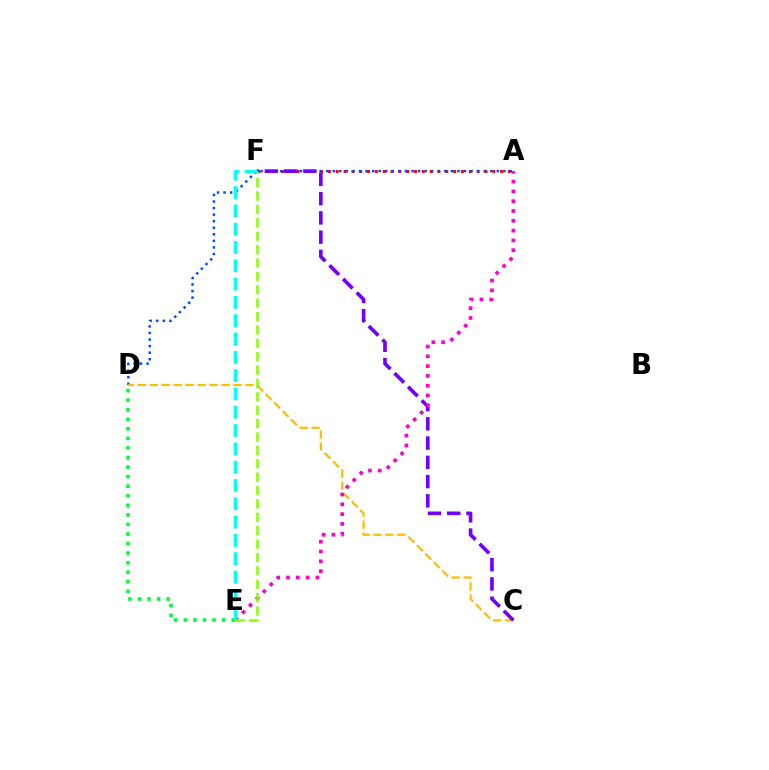{('A', 'F'): [{'color': '#ff0000', 'line_style': 'dotted', 'thickness': 2.13}], ('A', 'D'): [{'color': '#004bff', 'line_style': 'dotted', 'thickness': 1.78}], ('C', 'D'): [{'color': '#ffbd00', 'line_style': 'dashed', 'thickness': 1.63}], ('C', 'F'): [{'color': '#7200ff', 'line_style': 'dashed', 'thickness': 2.61}], ('A', 'E'): [{'color': '#ff00cf', 'line_style': 'dotted', 'thickness': 2.66}], ('D', 'E'): [{'color': '#00ff39', 'line_style': 'dotted', 'thickness': 2.6}], ('E', 'F'): [{'color': '#84ff00', 'line_style': 'dashed', 'thickness': 1.82}, {'color': '#00fff6', 'line_style': 'dashed', 'thickness': 2.49}]}